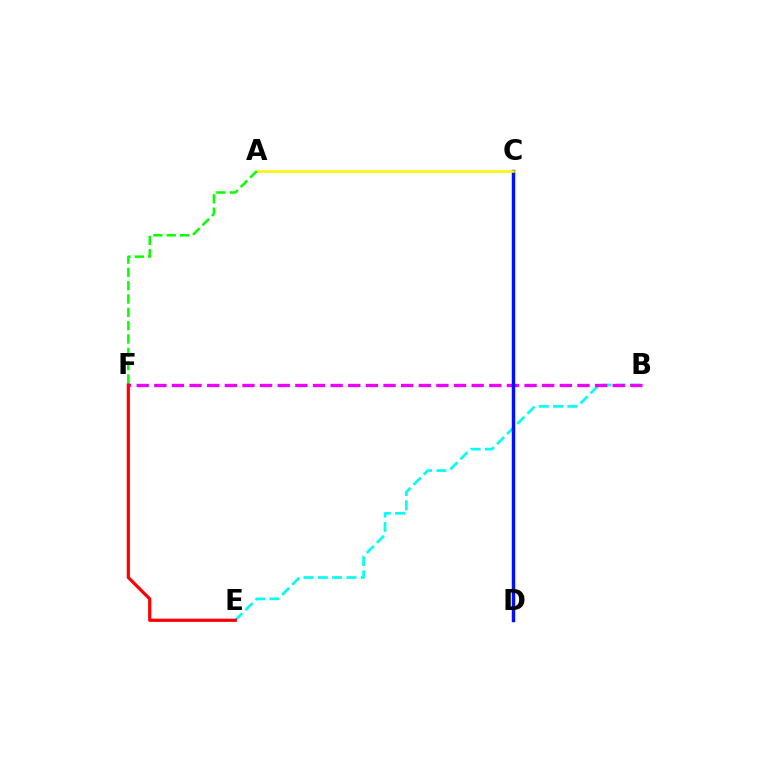{('B', 'E'): [{'color': '#00fff6', 'line_style': 'dashed', 'thickness': 1.95}], ('B', 'F'): [{'color': '#ee00ff', 'line_style': 'dashed', 'thickness': 2.4}], ('C', 'D'): [{'color': '#0010ff', 'line_style': 'solid', 'thickness': 2.48}], ('A', 'C'): [{'color': '#fcf500', 'line_style': 'solid', 'thickness': 1.85}], ('A', 'F'): [{'color': '#08ff00', 'line_style': 'dashed', 'thickness': 1.81}], ('E', 'F'): [{'color': '#ff0000', 'line_style': 'solid', 'thickness': 2.31}]}